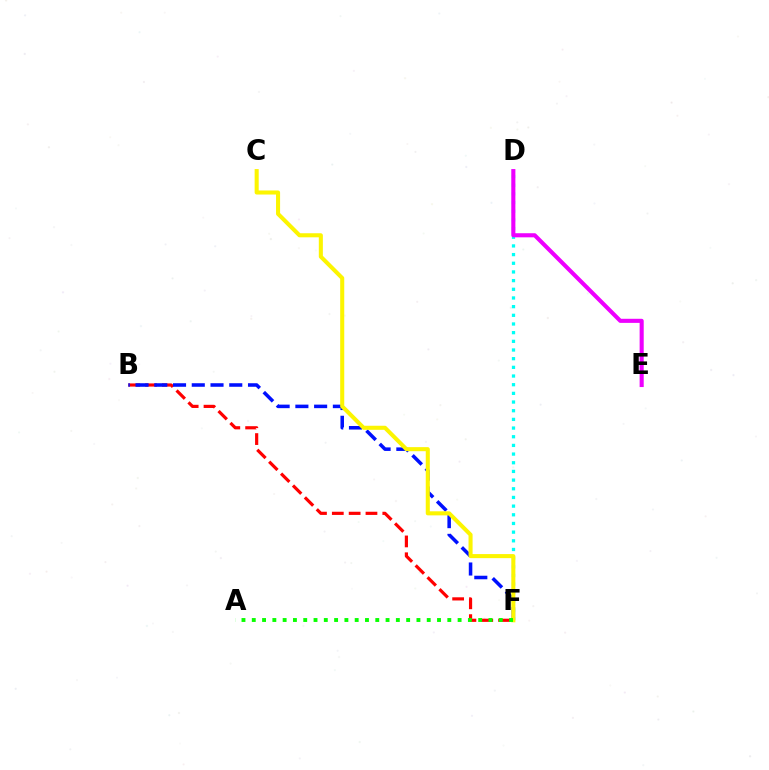{('B', 'F'): [{'color': '#ff0000', 'line_style': 'dashed', 'thickness': 2.29}, {'color': '#0010ff', 'line_style': 'dashed', 'thickness': 2.55}], ('D', 'F'): [{'color': '#00fff6', 'line_style': 'dotted', 'thickness': 2.36}], ('C', 'F'): [{'color': '#fcf500', 'line_style': 'solid', 'thickness': 2.92}], ('D', 'E'): [{'color': '#ee00ff', 'line_style': 'solid', 'thickness': 2.95}], ('A', 'F'): [{'color': '#08ff00', 'line_style': 'dotted', 'thickness': 2.8}]}